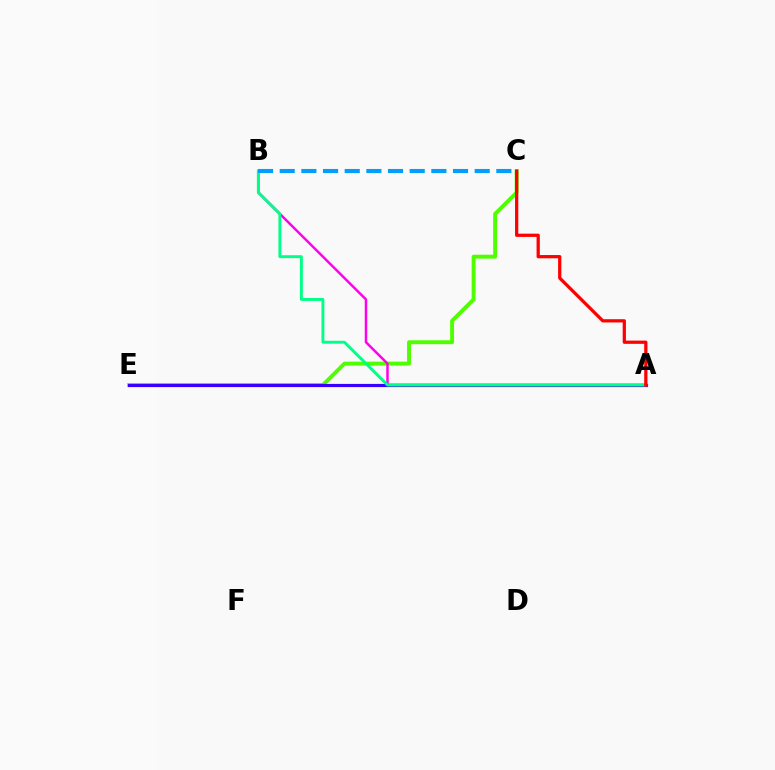{('C', 'E'): [{'color': '#4fff00', 'line_style': 'solid', 'thickness': 2.82}], ('A', 'E'): [{'color': '#ffd500', 'line_style': 'solid', 'thickness': 2.01}, {'color': '#3700ff', 'line_style': 'solid', 'thickness': 2.29}], ('A', 'B'): [{'color': '#ff00ed', 'line_style': 'solid', 'thickness': 1.78}, {'color': '#00ff86', 'line_style': 'solid', 'thickness': 2.09}], ('A', 'C'): [{'color': '#ff0000', 'line_style': 'solid', 'thickness': 2.34}], ('B', 'C'): [{'color': '#009eff', 'line_style': 'dashed', 'thickness': 2.94}]}